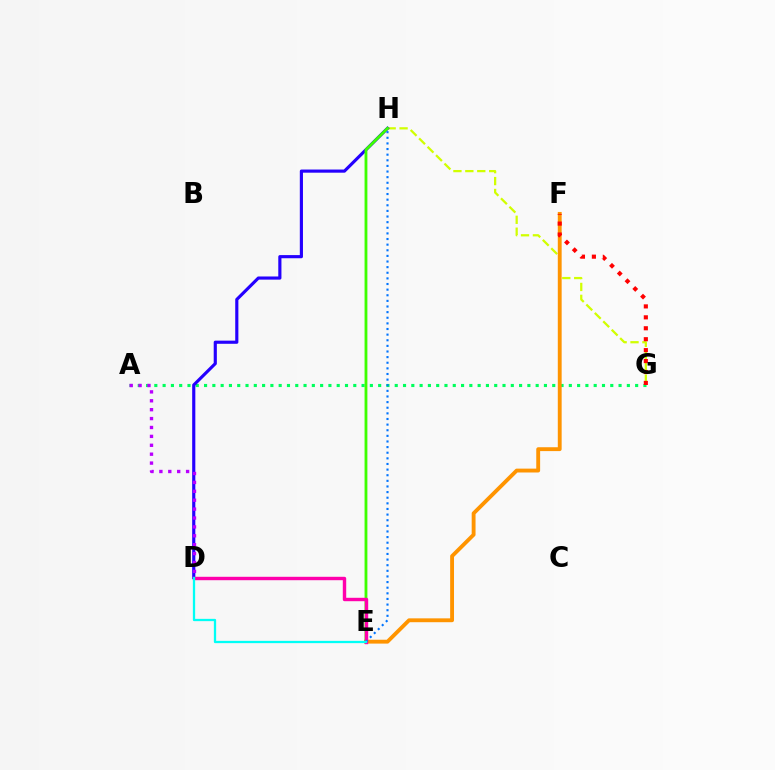{('A', 'G'): [{'color': '#00ff5c', 'line_style': 'dotted', 'thickness': 2.25}], ('G', 'H'): [{'color': '#d1ff00', 'line_style': 'dashed', 'thickness': 1.62}], ('D', 'H'): [{'color': '#2500ff', 'line_style': 'solid', 'thickness': 2.27}], ('E', 'F'): [{'color': '#ff9400', 'line_style': 'solid', 'thickness': 2.78}], ('E', 'H'): [{'color': '#3dff00', 'line_style': 'solid', 'thickness': 2.04}, {'color': '#0074ff', 'line_style': 'dotted', 'thickness': 1.53}], ('D', 'E'): [{'color': '#ff00ac', 'line_style': 'solid', 'thickness': 2.45}, {'color': '#00fff6', 'line_style': 'solid', 'thickness': 1.65}], ('A', 'D'): [{'color': '#b900ff', 'line_style': 'dotted', 'thickness': 2.42}], ('F', 'G'): [{'color': '#ff0000', 'line_style': 'dotted', 'thickness': 2.97}]}